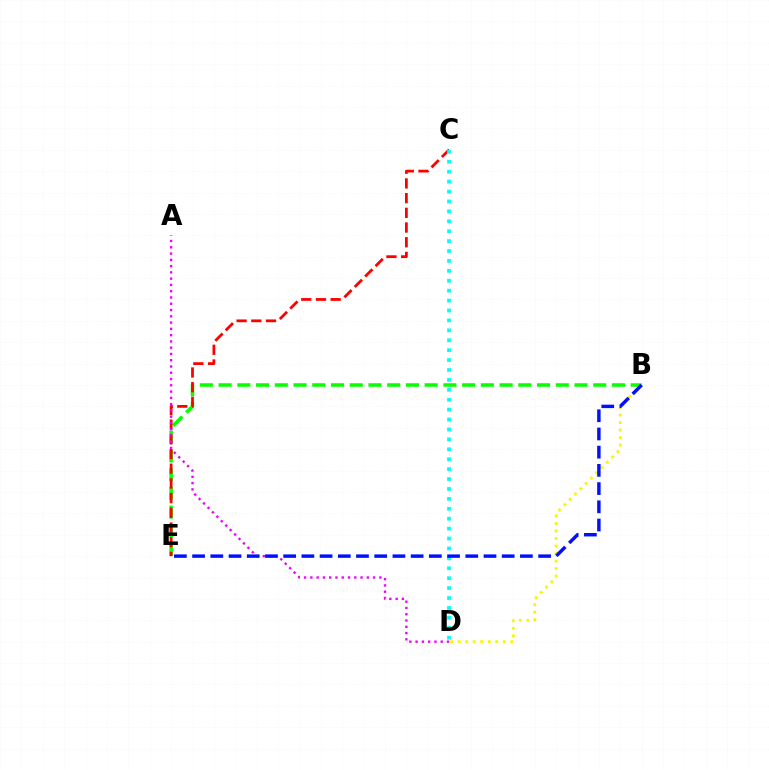{('B', 'E'): [{'color': '#08ff00', 'line_style': 'dashed', 'thickness': 2.54}, {'color': '#0010ff', 'line_style': 'dashed', 'thickness': 2.47}], ('B', 'D'): [{'color': '#fcf500', 'line_style': 'dotted', 'thickness': 2.04}], ('C', 'E'): [{'color': '#ff0000', 'line_style': 'dashed', 'thickness': 2.0}], ('A', 'D'): [{'color': '#ee00ff', 'line_style': 'dotted', 'thickness': 1.7}], ('C', 'D'): [{'color': '#00fff6', 'line_style': 'dotted', 'thickness': 2.69}]}